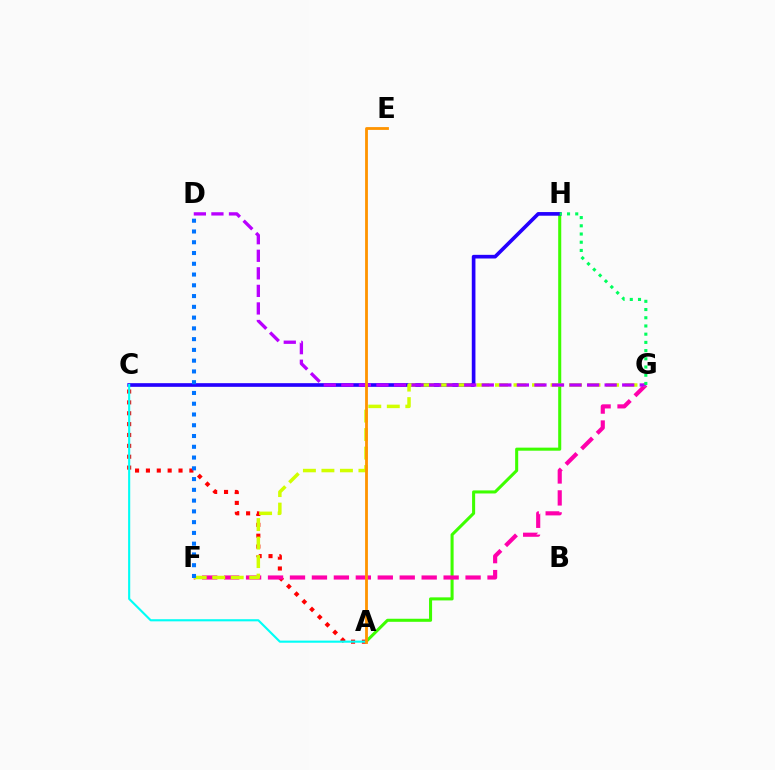{('A', 'C'): [{'color': '#ff0000', 'line_style': 'dotted', 'thickness': 2.95}, {'color': '#00fff6', 'line_style': 'solid', 'thickness': 1.53}], ('A', 'H'): [{'color': '#3dff00', 'line_style': 'solid', 'thickness': 2.2}], ('C', 'H'): [{'color': '#2500ff', 'line_style': 'solid', 'thickness': 2.63}], ('F', 'G'): [{'color': '#ff00ac', 'line_style': 'dashed', 'thickness': 2.98}, {'color': '#d1ff00', 'line_style': 'dashed', 'thickness': 2.51}], ('D', 'G'): [{'color': '#b900ff', 'line_style': 'dashed', 'thickness': 2.38}], ('D', 'F'): [{'color': '#0074ff', 'line_style': 'dotted', 'thickness': 2.92}], ('G', 'H'): [{'color': '#00ff5c', 'line_style': 'dotted', 'thickness': 2.23}], ('A', 'E'): [{'color': '#ff9400', 'line_style': 'solid', 'thickness': 2.03}]}